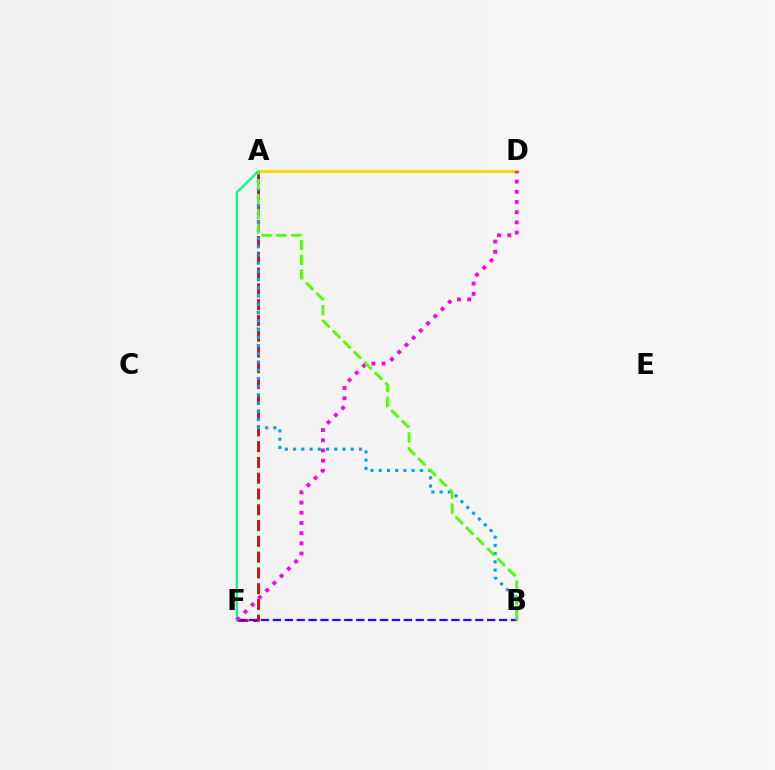{('A', 'F'): [{'color': '#ff0000', 'line_style': 'dashed', 'thickness': 2.14}, {'color': '#00ff86', 'line_style': 'solid', 'thickness': 1.64}], ('B', 'F'): [{'color': '#3700ff', 'line_style': 'dashed', 'thickness': 1.62}], ('A', 'D'): [{'color': '#ffd500', 'line_style': 'solid', 'thickness': 2.09}], ('D', 'F'): [{'color': '#ff00ed', 'line_style': 'dotted', 'thickness': 2.77}], ('A', 'B'): [{'color': '#009eff', 'line_style': 'dotted', 'thickness': 2.24}, {'color': '#4fff00', 'line_style': 'dashed', 'thickness': 2.01}]}